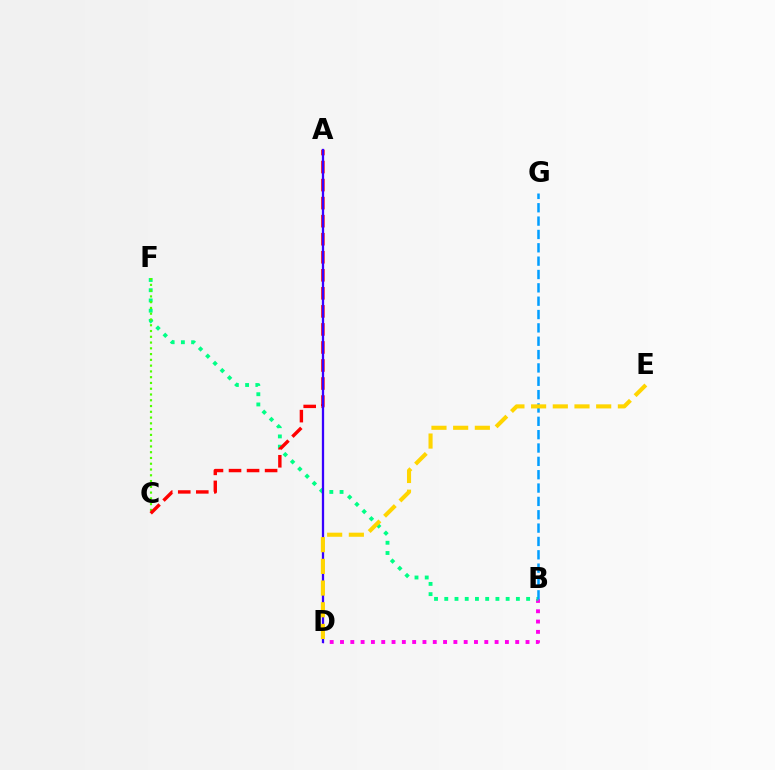{('B', 'D'): [{'color': '#ff00ed', 'line_style': 'dotted', 'thickness': 2.8}], ('B', 'F'): [{'color': '#00ff86', 'line_style': 'dotted', 'thickness': 2.78}], ('B', 'G'): [{'color': '#009eff', 'line_style': 'dashed', 'thickness': 1.81}], ('C', 'F'): [{'color': '#4fff00', 'line_style': 'dotted', 'thickness': 1.57}], ('A', 'C'): [{'color': '#ff0000', 'line_style': 'dashed', 'thickness': 2.45}], ('A', 'D'): [{'color': '#3700ff', 'line_style': 'solid', 'thickness': 1.64}], ('D', 'E'): [{'color': '#ffd500', 'line_style': 'dashed', 'thickness': 2.95}]}